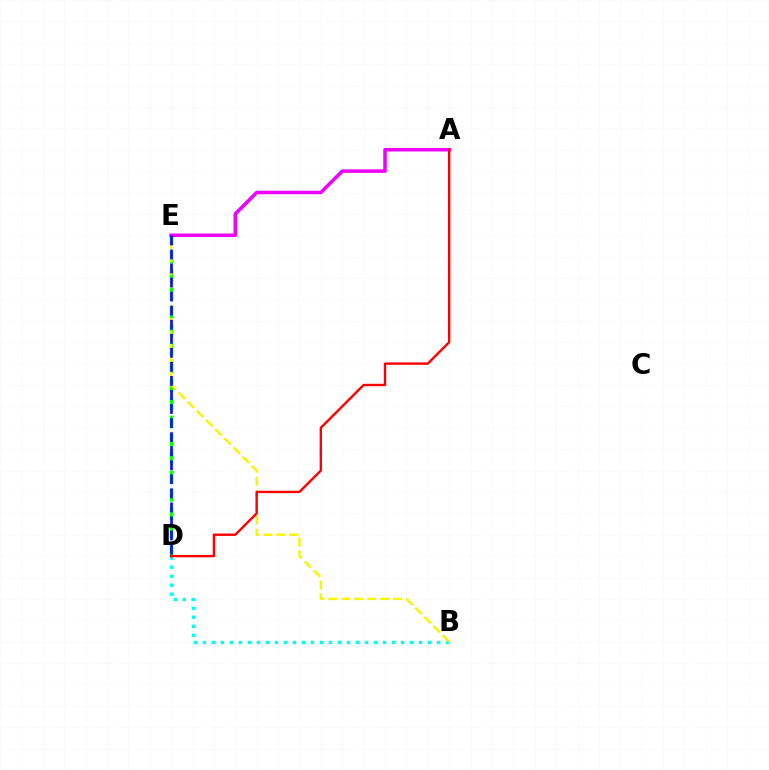{('B', 'D'): [{'color': '#00fff6', 'line_style': 'dotted', 'thickness': 2.45}], ('D', 'E'): [{'color': '#08ff00', 'line_style': 'dashed', 'thickness': 2.49}, {'color': '#0010ff', 'line_style': 'dashed', 'thickness': 1.91}], ('B', 'E'): [{'color': '#fcf500', 'line_style': 'dashed', 'thickness': 1.76}], ('A', 'E'): [{'color': '#ee00ff', 'line_style': 'solid', 'thickness': 2.54}], ('A', 'D'): [{'color': '#ff0000', 'line_style': 'solid', 'thickness': 1.71}]}